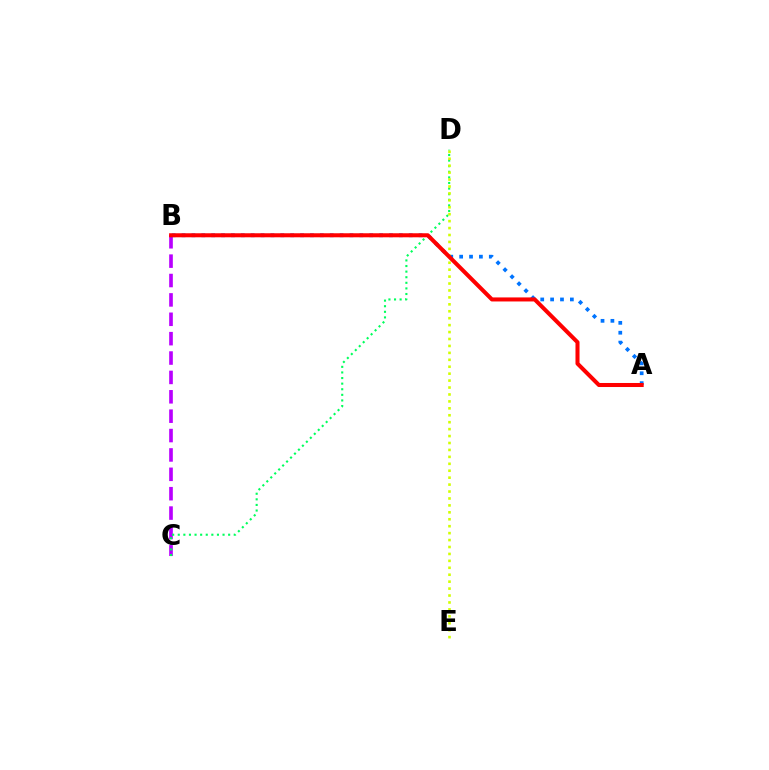{('B', 'C'): [{'color': '#b900ff', 'line_style': 'dashed', 'thickness': 2.63}], ('A', 'B'): [{'color': '#0074ff', 'line_style': 'dotted', 'thickness': 2.68}, {'color': '#ff0000', 'line_style': 'solid', 'thickness': 2.91}], ('C', 'D'): [{'color': '#00ff5c', 'line_style': 'dotted', 'thickness': 1.52}], ('D', 'E'): [{'color': '#d1ff00', 'line_style': 'dotted', 'thickness': 1.88}]}